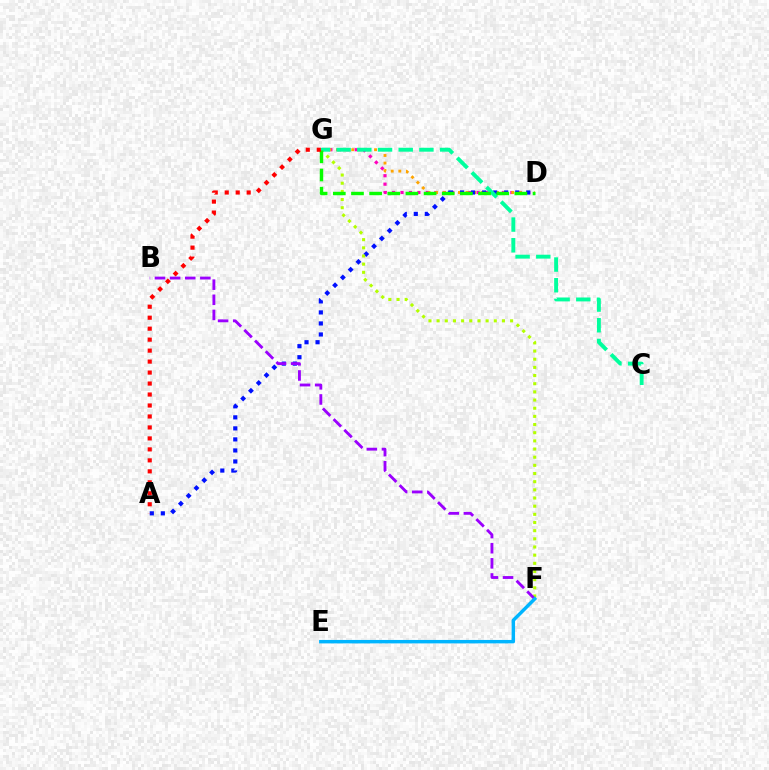{('D', 'G'): [{'color': '#ff00bd', 'line_style': 'dotted', 'thickness': 2.3}, {'color': '#ffa500', 'line_style': 'dotted', 'thickness': 2.07}, {'color': '#08ff00', 'line_style': 'dashed', 'thickness': 2.47}], ('A', 'D'): [{'color': '#0010ff', 'line_style': 'dotted', 'thickness': 3.0}], ('F', 'G'): [{'color': '#b3ff00', 'line_style': 'dotted', 'thickness': 2.22}], ('B', 'F'): [{'color': '#9b00ff', 'line_style': 'dashed', 'thickness': 2.06}], ('E', 'F'): [{'color': '#00b5ff', 'line_style': 'solid', 'thickness': 2.48}], ('C', 'G'): [{'color': '#00ff9d', 'line_style': 'dashed', 'thickness': 2.81}], ('A', 'G'): [{'color': '#ff0000', 'line_style': 'dotted', 'thickness': 2.98}]}